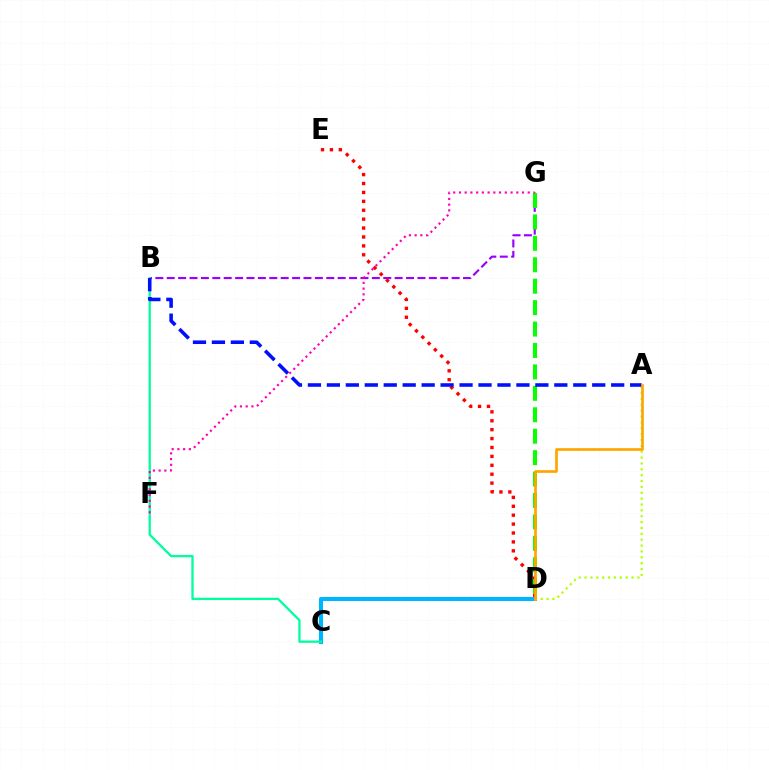{('B', 'G'): [{'color': '#9b00ff', 'line_style': 'dashed', 'thickness': 1.55}], ('D', 'G'): [{'color': '#08ff00', 'line_style': 'dashed', 'thickness': 2.91}], ('D', 'E'): [{'color': '#ff0000', 'line_style': 'dotted', 'thickness': 2.42}], ('C', 'D'): [{'color': '#00b5ff', 'line_style': 'solid', 'thickness': 2.92}], ('B', 'C'): [{'color': '#00ff9d', 'line_style': 'solid', 'thickness': 1.65}], ('A', 'D'): [{'color': '#b3ff00', 'line_style': 'dotted', 'thickness': 1.59}, {'color': '#ffa500', 'line_style': 'solid', 'thickness': 1.92}], ('F', 'G'): [{'color': '#ff00bd', 'line_style': 'dotted', 'thickness': 1.56}], ('A', 'B'): [{'color': '#0010ff', 'line_style': 'dashed', 'thickness': 2.57}]}